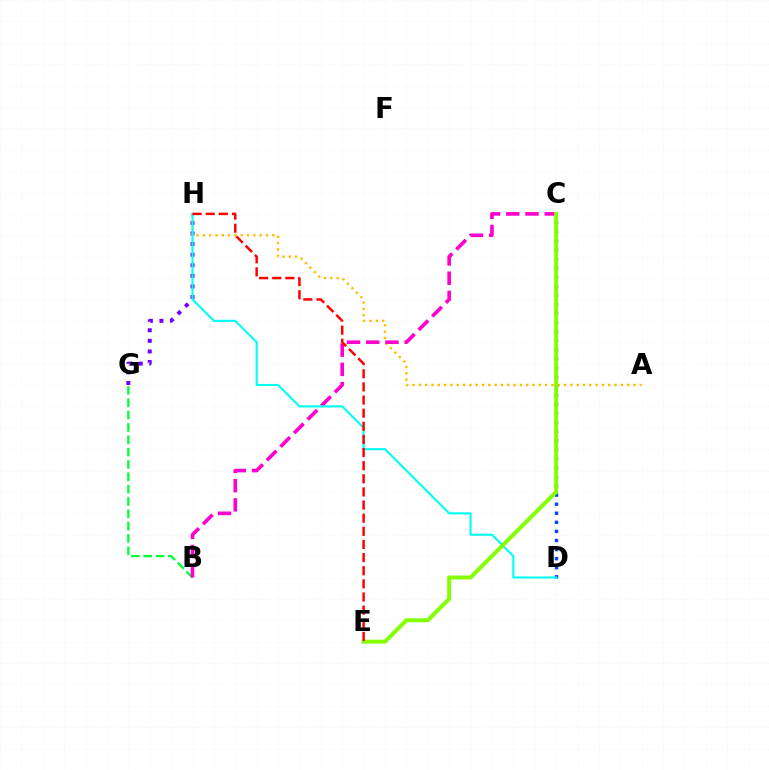{('G', 'H'): [{'color': '#7200ff', 'line_style': 'dotted', 'thickness': 2.88}], ('A', 'H'): [{'color': '#ffbd00', 'line_style': 'dotted', 'thickness': 1.71}], ('C', 'D'): [{'color': '#004bff', 'line_style': 'dotted', 'thickness': 2.47}], ('B', 'G'): [{'color': '#00ff39', 'line_style': 'dashed', 'thickness': 1.68}], ('B', 'C'): [{'color': '#ff00cf', 'line_style': 'dashed', 'thickness': 2.61}], ('D', 'H'): [{'color': '#00fff6', 'line_style': 'solid', 'thickness': 1.52}], ('C', 'E'): [{'color': '#84ff00', 'line_style': 'solid', 'thickness': 2.85}], ('E', 'H'): [{'color': '#ff0000', 'line_style': 'dashed', 'thickness': 1.78}]}